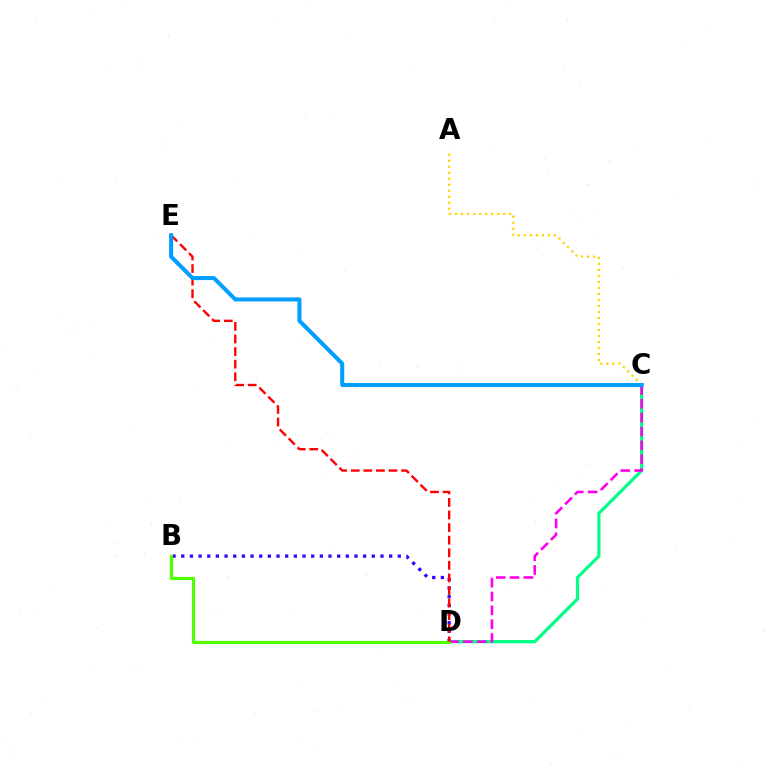{('C', 'D'): [{'color': '#00ff86', 'line_style': 'solid', 'thickness': 2.29}, {'color': '#ff00ed', 'line_style': 'dashed', 'thickness': 1.88}], ('B', 'D'): [{'color': '#3700ff', 'line_style': 'dotted', 'thickness': 2.35}, {'color': '#4fff00', 'line_style': 'solid', 'thickness': 2.27}], ('A', 'C'): [{'color': '#ffd500', 'line_style': 'dotted', 'thickness': 1.63}], ('D', 'E'): [{'color': '#ff0000', 'line_style': 'dashed', 'thickness': 1.71}], ('C', 'E'): [{'color': '#009eff', 'line_style': 'solid', 'thickness': 2.89}]}